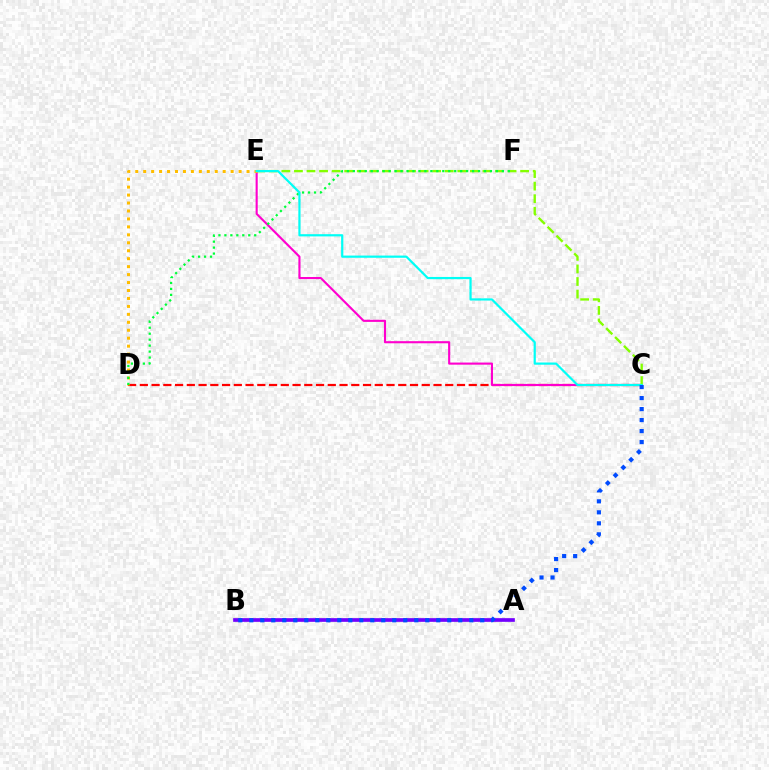{('A', 'B'): [{'color': '#7200ff', 'line_style': 'solid', 'thickness': 2.65}], ('C', 'D'): [{'color': '#ff0000', 'line_style': 'dashed', 'thickness': 1.6}], ('C', 'E'): [{'color': '#ff00cf', 'line_style': 'solid', 'thickness': 1.52}, {'color': '#84ff00', 'line_style': 'dashed', 'thickness': 1.71}, {'color': '#00fff6', 'line_style': 'solid', 'thickness': 1.59}], ('D', 'E'): [{'color': '#ffbd00', 'line_style': 'dotted', 'thickness': 2.16}], ('D', 'F'): [{'color': '#00ff39', 'line_style': 'dotted', 'thickness': 1.62}], ('B', 'C'): [{'color': '#004bff', 'line_style': 'dotted', 'thickness': 2.99}]}